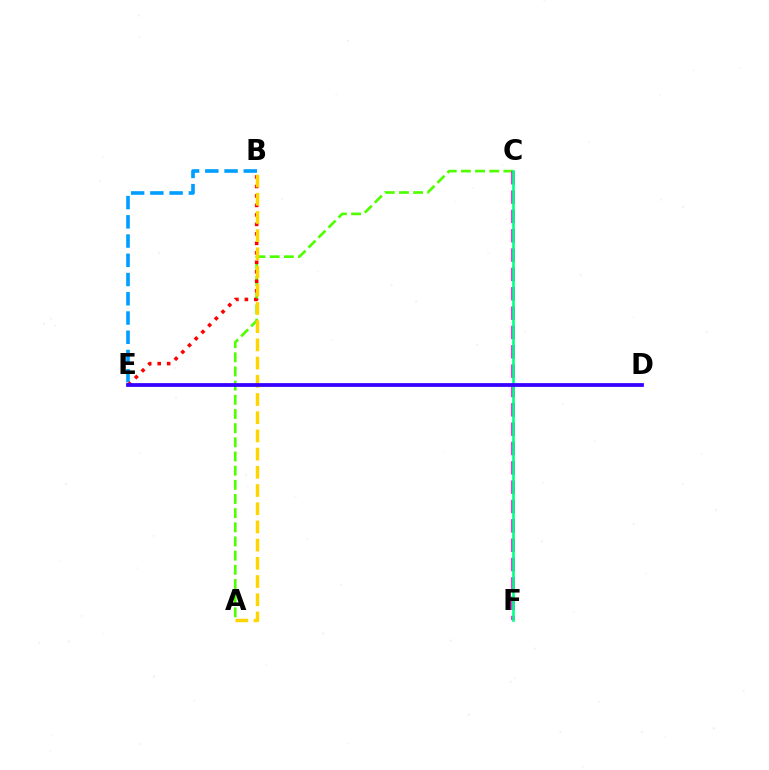{('A', 'C'): [{'color': '#4fff00', 'line_style': 'dashed', 'thickness': 1.92}], ('B', 'E'): [{'color': '#009eff', 'line_style': 'dashed', 'thickness': 2.61}, {'color': '#ff0000', 'line_style': 'dotted', 'thickness': 2.58}], ('C', 'F'): [{'color': '#ff00ed', 'line_style': 'dashed', 'thickness': 2.63}, {'color': '#00ff86', 'line_style': 'solid', 'thickness': 1.88}], ('A', 'B'): [{'color': '#ffd500', 'line_style': 'dashed', 'thickness': 2.47}], ('D', 'E'): [{'color': '#3700ff', 'line_style': 'solid', 'thickness': 2.71}]}